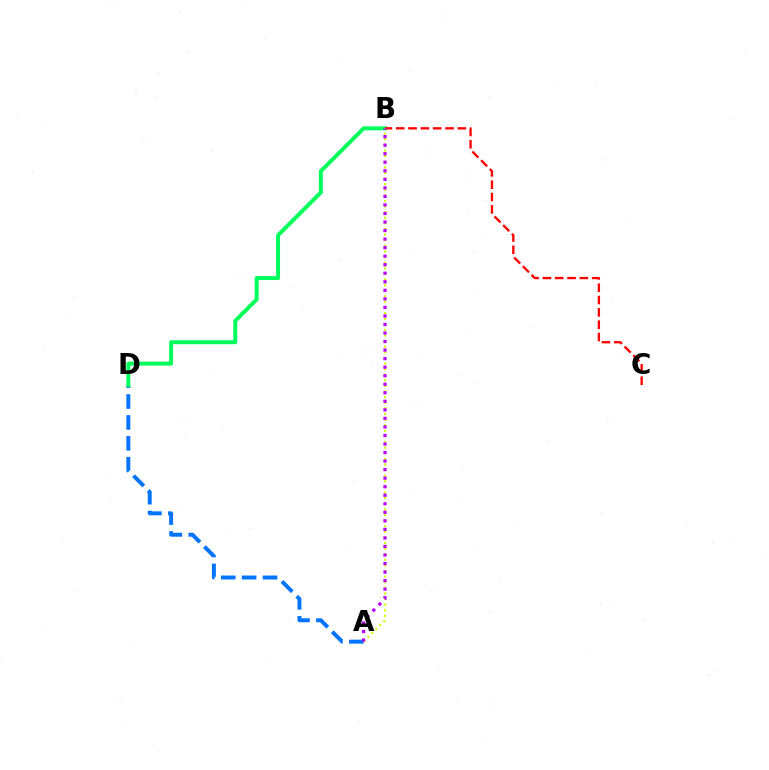{('A', 'D'): [{'color': '#0074ff', 'line_style': 'dashed', 'thickness': 2.84}], ('B', 'D'): [{'color': '#00ff5c', 'line_style': 'solid', 'thickness': 2.85}], ('B', 'C'): [{'color': '#ff0000', 'line_style': 'dashed', 'thickness': 1.67}], ('A', 'B'): [{'color': '#d1ff00', 'line_style': 'dotted', 'thickness': 1.52}, {'color': '#b900ff', 'line_style': 'dotted', 'thickness': 2.32}]}